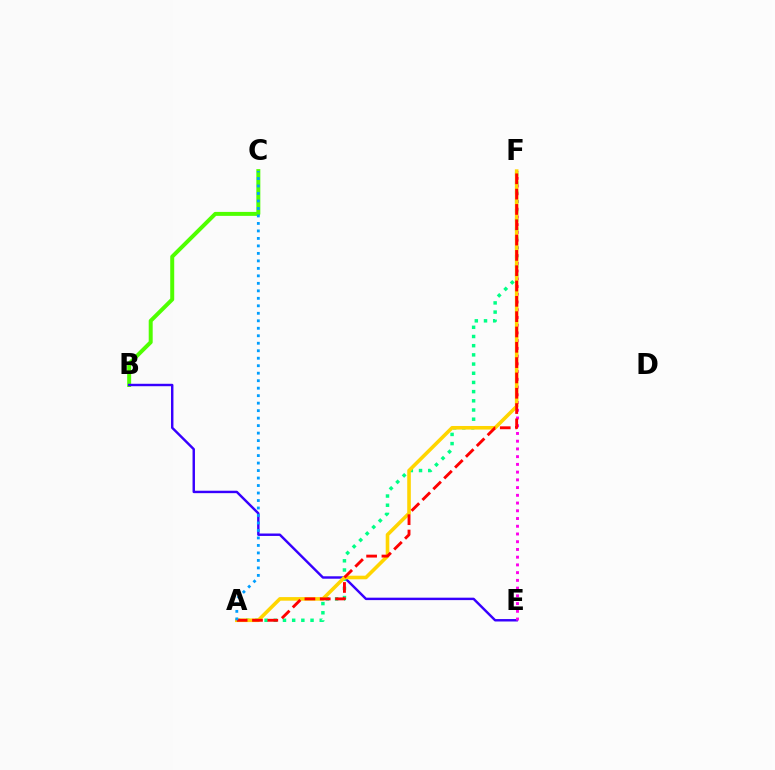{('B', 'C'): [{'color': '#4fff00', 'line_style': 'solid', 'thickness': 2.86}], ('B', 'E'): [{'color': '#3700ff', 'line_style': 'solid', 'thickness': 1.75}], ('E', 'F'): [{'color': '#ff00ed', 'line_style': 'dotted', 'thickness': 2.1}], ('A', 'F'): [{'color': '#00ff86', 'line_style': 'dotted', 'thickness': 2.5}, {'color': '#ffd500', 'line_style': 'solid', 'thickness': 2.59}, {'color': '#ff0000', 'line_style': 'dashed', 'thickness': 2.08}], ('A', 'C'): [{'color': '#009eff', 'line_style': 'dotted', 'thickness': 2.03}]}